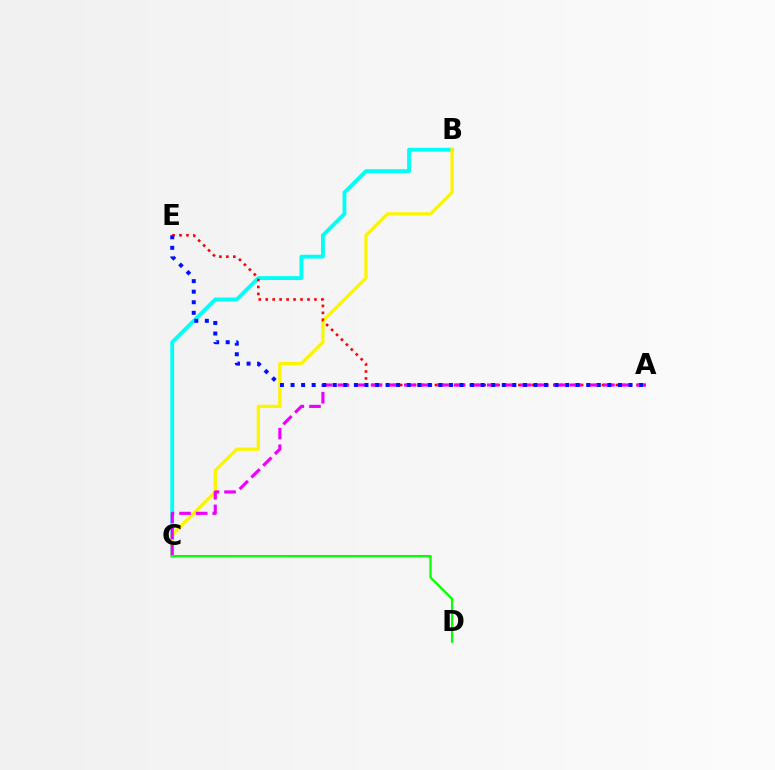{('B', 'C'): [{'color': '#00fff6', 'line_style': 'solid', 'thickness': 2.77}, {'color': '#fcf500', 'line_style': 'solid', 'thickness': 2.38}], ('A', 'E'): [{'color': '#ff0000', 'line_style': 'dotted', 'thickness': 1.89}, {'color': '#0010ff', 'line_style': 'dotted', 'thickness': 2.87}], ('A', 'C'): [{'color': '#ee00ff', 'line_style': 'dashed', 'thickness': 2.25}], ('C', 'D'): [{'color': '#08ff00', 'line_style': 'solid', 'thickness': 1.64}]}